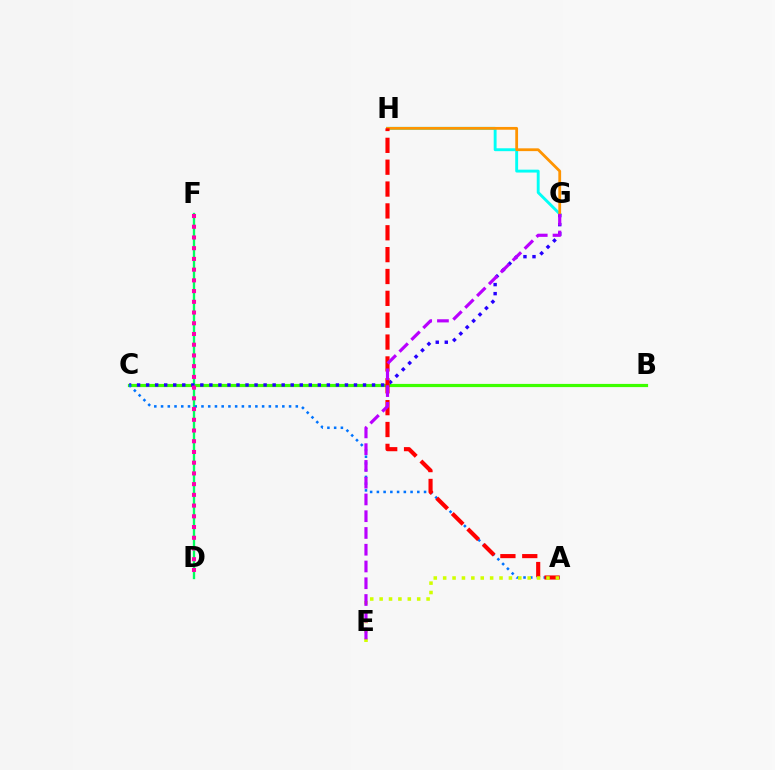{('G', 'H'): [{'color': '#00fff6', 'line_style': 'solid', 'thickness': 2.08}, {'color': '#ff9400', 'line_style': 'solid', 'thickness': 2.0}], ('B', 'C'): [{'color': '#3dff00', 'line_style': 'solid', 'thickness': 2.3}], ('D', 'F'): [{'color': '#00ff5c', 'line_style': 'solid', 'thickness': 1.69}, {'color': '#ff00ac', 'line_style': 'dotted', 'thickness': 2.91}], ('C', 'G'): [{'color': '#2500ff', 'line_style': 'dotted', 'thickness': 2.46}], ('A', 'C'): [{'color': '#0074ff', 'line_style': 'dotted', 'thickness': 1.83}], ('A', 'H'): [{'color': '#ff0000', 'line_style': 'dashed', 'thickness': 2.97}], ('A', 'E'): [{'color': '#d1ff00', 'line_style': 'dotted', 'thickness': 2.55}], ('E', 'G'): [{'color': '#b900ff', 'line_style': 'dashed', 'thickness': 2.28}]}